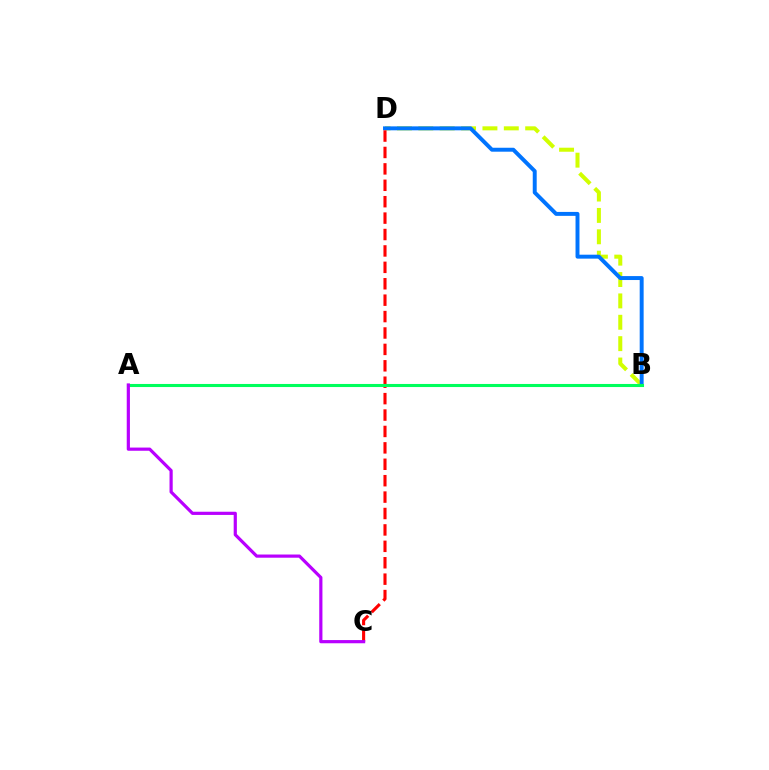{('B', 'D'): [{'color': '#d1ff00', 'line_style': 'dashed', 'thickness': 2.9}, {'color': '#0074ff', 'line_style': 'solid', 'thickness': 2.84}], ('C', 'D'): [{'color': '#ff0000', 'line_style': 'dashed', 'thickness': 2.23}], ('A', 'B'): [{'color': '#00ff5c', 'line_style': 'solid', 'thickness': 2.22}], ('A', 'C'): [{'color': '#b900ff', 'line_style': 'solid', 'thickness': 2.3}]}